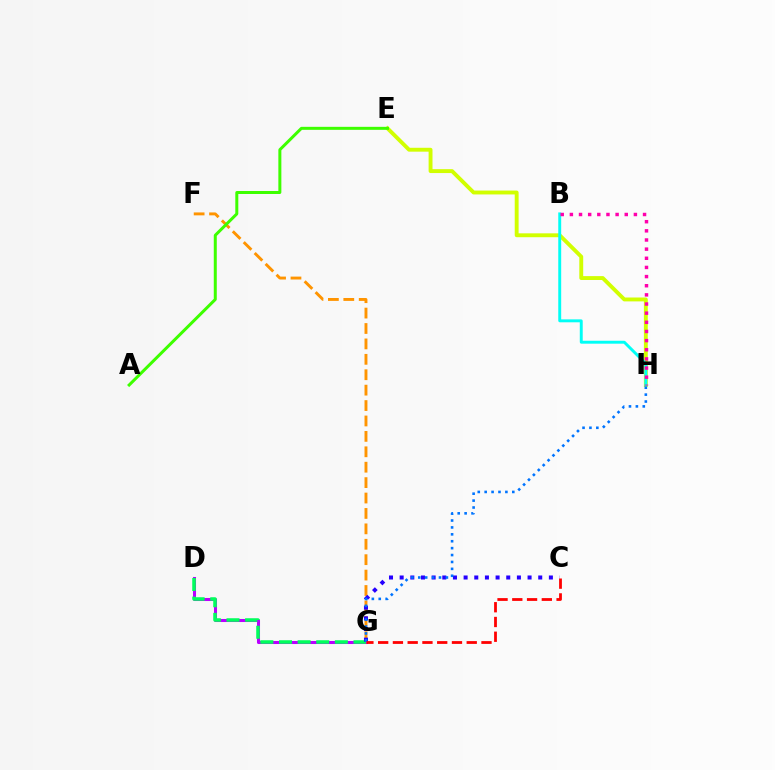{('D', 'G'): [{'color': '#b900ff', 'line_style': 'solid', 'thickness': 2.19}, {'color': '#00ff5c', 'line_style': 'dashed', 'thickness': 2.53}], ('E', 'H'): [{'color': '#d1ff00', 'line_style': 'solid', 'thickness': 2.8}], ('F', 'G'): [{'color': '#ff9400', 'line_style': 'dashed', 'thickness': 2.09}], ('B', 'H'): [{'color': '#00fff6', 'line_style': 'solid', 'thickness': 2.11}, {'color': '#ff00ac', 'line_style': 'dotted', 'thickness': 2.49}], ('A', 'E'): [{'color': '#3dff00', 'line_style': 'solid', 'thickness': 2.16}], ('C', 'G'): [{'color': '#2500ff', 'line_style': 'dotted', 'thickness': 2.9}, {'color': '#ff0000', 'line_style': 'dashed', 'thickness': 2.01}], ('G', 'H'): [{'color': '#0074ff', 'line_style': 'dotted', 'thickness': 1.88}]}